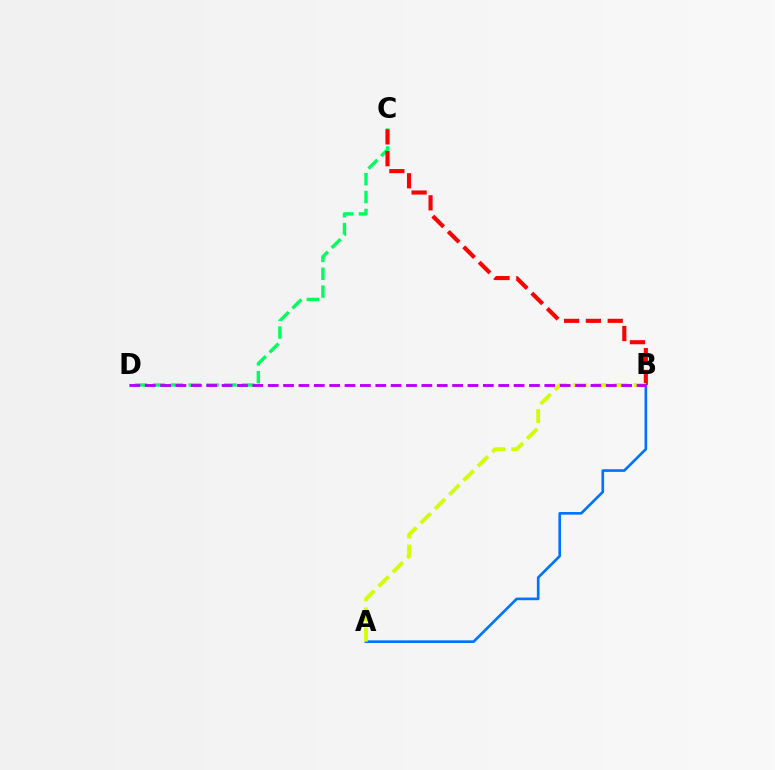{('A', 'B'): [{'color': '#0074ff', 'line_style': 'solid', 'thickness': 1.91}, {'color': '#d1ff00', 'line_style': 'dashed', 'thickness': 2.74}], ('C', 'D'): [{'color': '#00ff5c', 'line_style': 'dashed', 'thickness': 2.43}], ('B', 'C'): [{'color': '#ff0000', 'line_style': 'dashed', 'thickness': 2.96}], ('B', 'D'): [{'color': '#b900ff', 'line_style': 'dashed', 'thickness': 2.09}]}